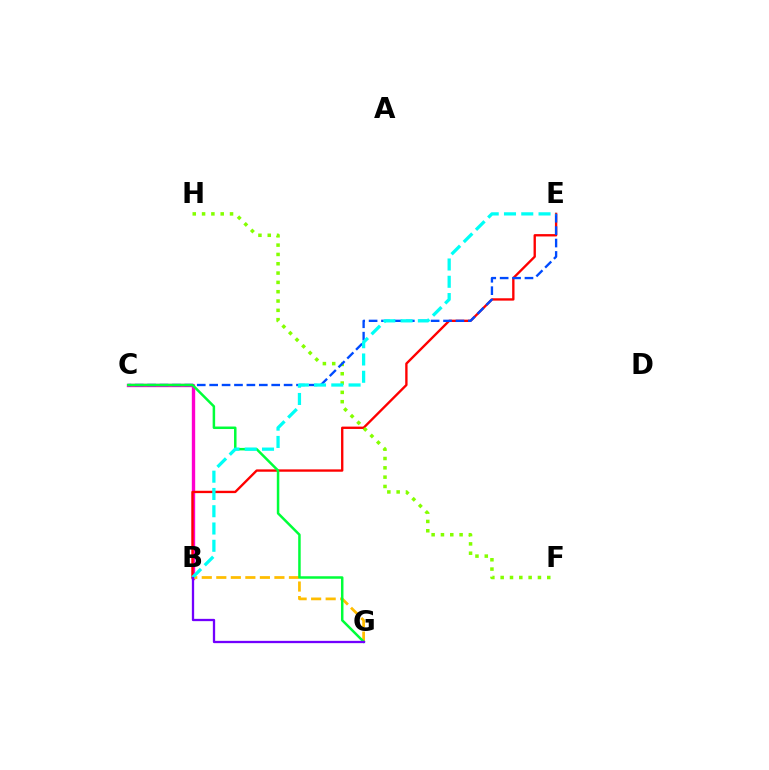{('B', 'C'): [{'color': '#ff00cf', 'line_style': 'solid', 'thickness': 2.42}], ('B', 'E'): [{'color': '#ff0000', 'line_style': 'solid', 'thickness': 1.69}, {'color': '#00fff6', 'line_style': 'dashed', 'thickness': 2.35}], ('F', 'H'): [{'color': '#84ff00', 'line_style': 'dotted', 'thickness': 2.53}], ('C', 'E'): [{'color': '#004bff', 'line_style': 'dashed', 'thickness': 1.69}], ('B', 'G'): [{'color': '#ffbd00', 'line_style': 'dashed', 'thickness': 1.97}, {'color': '#7200ff', 'line_style': 'solid', 'thickness': 1.65}], ('C', 'G'): [{'color': '#00ff39', 'line_style': 'solid', 'thickness': 1.8}]}